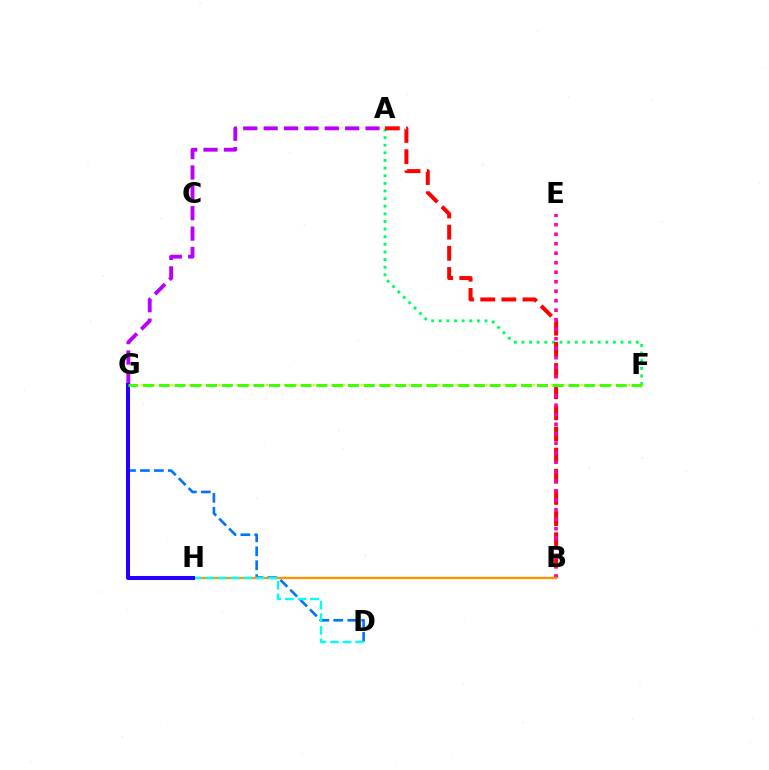{('A', 'G'): [{'color': '#b900ff', 'line_style': 'dashed', 'thickness': 2.77}], ('A', 'F'): [{'color': '#00ff5c', 'line_style': 'dotted', 'thickness': 2.07}], ('A', 'B'): [{'color': '#ff0000', 'line_style': 'dashed', 'thickness': 2.87}], ('B', 'E'): [{'color': '#ff00ac', 'line_style': 'dotted', 'thickness': 2.58}], ('D', 'G'): [{'color': '#0074ff', 'line_style': 'dashed', 'thickness': 1.9}], ('F', 'G'): [{'color': '#d1ff00', 'line_style': 'dotted', 'thickness': 1.61}, {'color': '#3dff00', 'line_style': 'dashed', 'thickness': 2.14}], ('B', 'H'): [{'color': '#ff9400', 'line_style': 'solid', 'thickness': 1.69}], ('D', 'H'): [{'color': '#00fff6', 'line_style': 'dashed', 'thickness': 1.71}], ('G', 'H'): [{'color': '#2500ff', 'line_style': 'solid', 'thickness': 2.9}]}